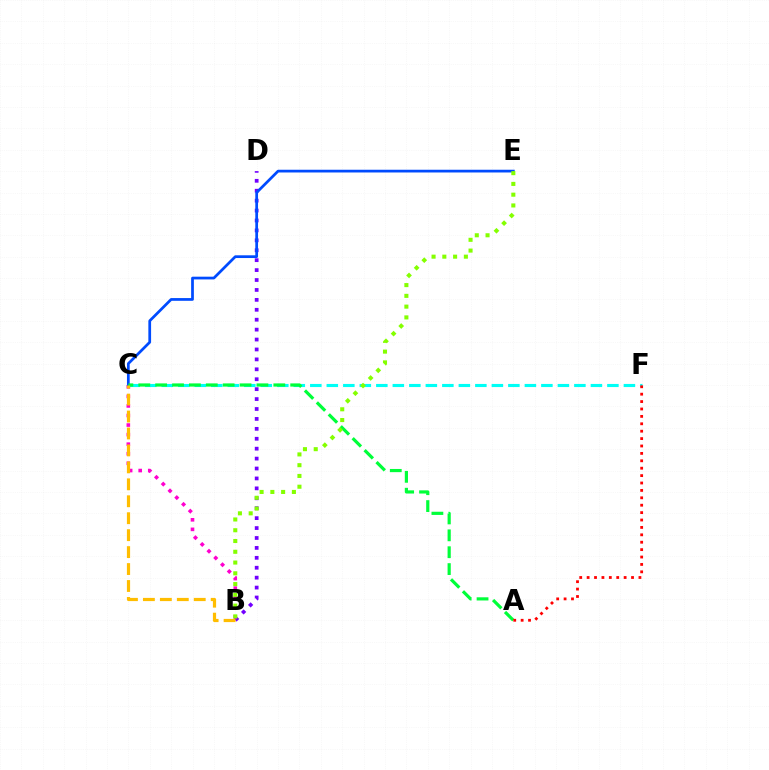{('B', 'D'): [{'color': '#7200ff', 'line_style': 'dotted', 'thickness': 2.7}], ('B', 'C'): [{'color': '#ff00cf', 'line_style': 'dotted', 'thickness': 2.6}, {'color': '#ffbd00', 'line_style': 'dashed', 'thickness': 2.3}], ('C', 'F'): [{'color': '#00fff6', 'line_style': 'dashed', 'thickness': 2.24}], ('C', 'E'): [{'color': '#004bff', 'line_style': 'solid', 'thickness': 1.97}], ('A', 'C'): [{'color': '#00ff39', 'line_style': 'dashed', 'thickness': 2.29}], ('A', 'F'): [{'color': '#ff0000', 'line_style': 'dotted', 'thickness': 2.01}], ('B', 'E'): [{'color': '#84ff00', 'line_style': 'dotted', 'thickness': 2.93}]}